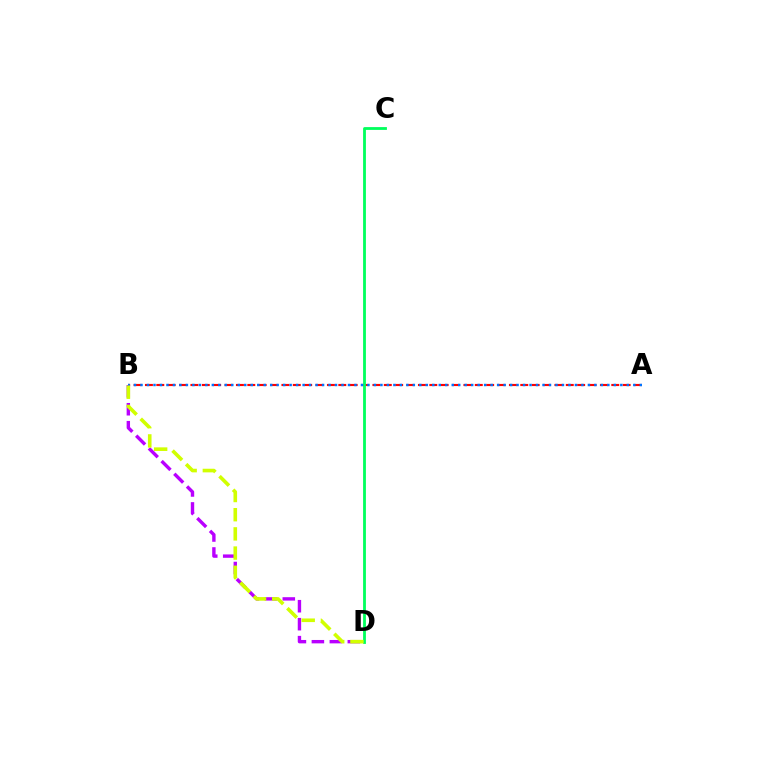{('B', 'D'): [{'color': '#b900ff', 'line_style': 'dashed', 'thickness': 2.44}, {'color': '#d1ff00', 'line_style': 'dashed', 'thickness': 2.61}], ('A', 'B'): [{'color': '#ff0000', 'line_style': 'dashed', 'thickness': 1.55}, {'color': '#0074ff', 'line_style': 'dotted', 'thickness': 1.76}], ('C', 'D'): [{'color': '#00ff5c', 'line_style': 'solid', 'thickness': 2.02}]}